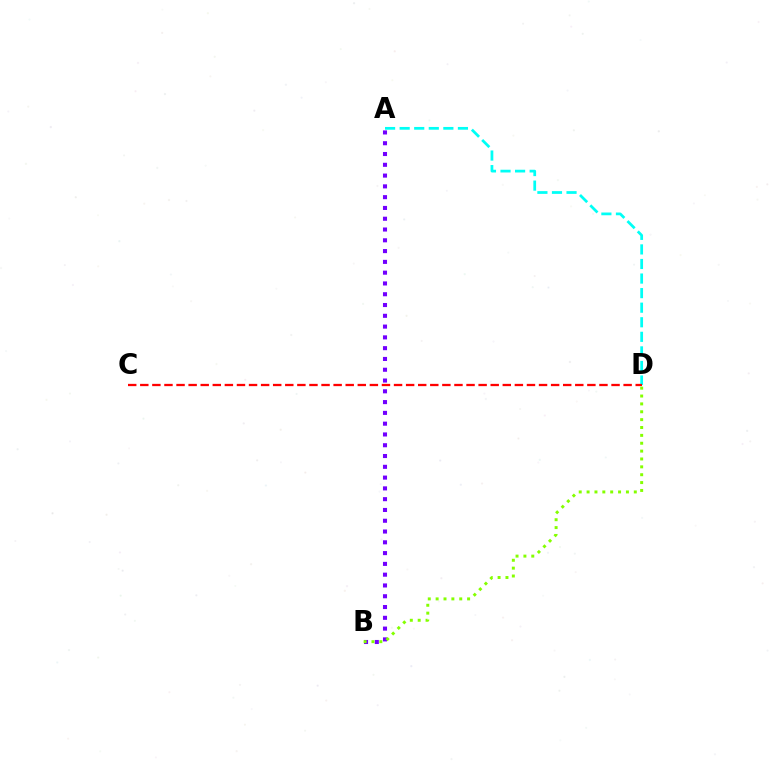{('A', 'B'): [{'color': '#7200ff', 'line_style': 'dotted', 'thickness': 2.93}], ('A', 'D'): [{'color': '#00fff6', 'line_style': 'dashed', 'thickness': 1.98}], ('C', 'D'): [{'color': '#ff0000', 'line_style': 'dashed', 'thickness': 1.64}], ('B', 'D'): [{'color': '#84ff00', 'line_style': 'dotted', 'thickness': 2.14}]}